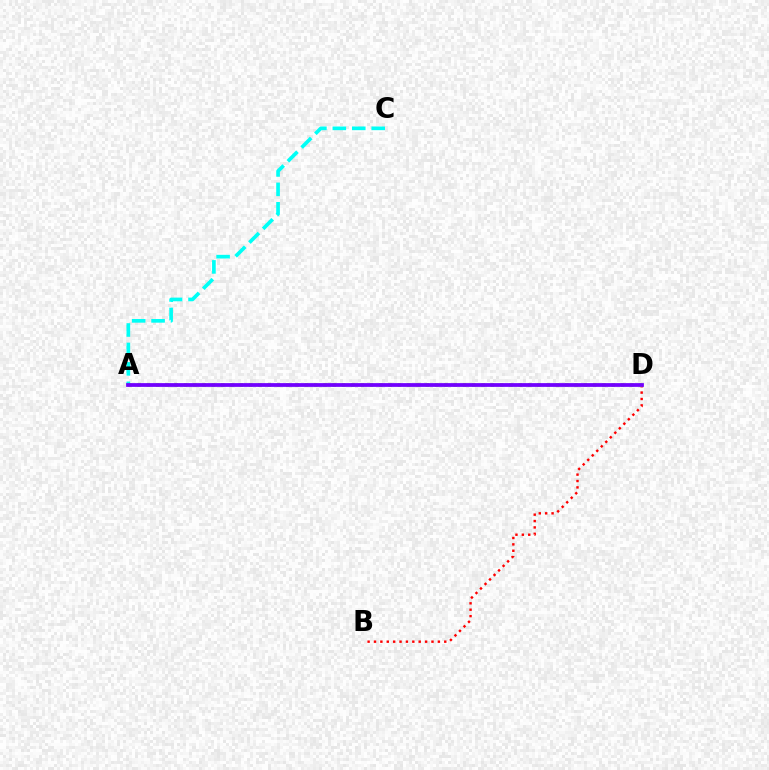{('A', 'C'): [{'color': '#00fff6', 'line_style': 'dashed', 'thickness': 2.64}], ('B', 'D'): [{'color': '#ff0000', 'line_style': 'dotted', 'thickness': 1.74}], ('A', 'D'): [{'color': '#84ff00', 'line_style': 'dotted', 'thickness': 2.53}, {'color': '#7200ff', 'line_style': 'solid', 'thickness': 2.7}]}